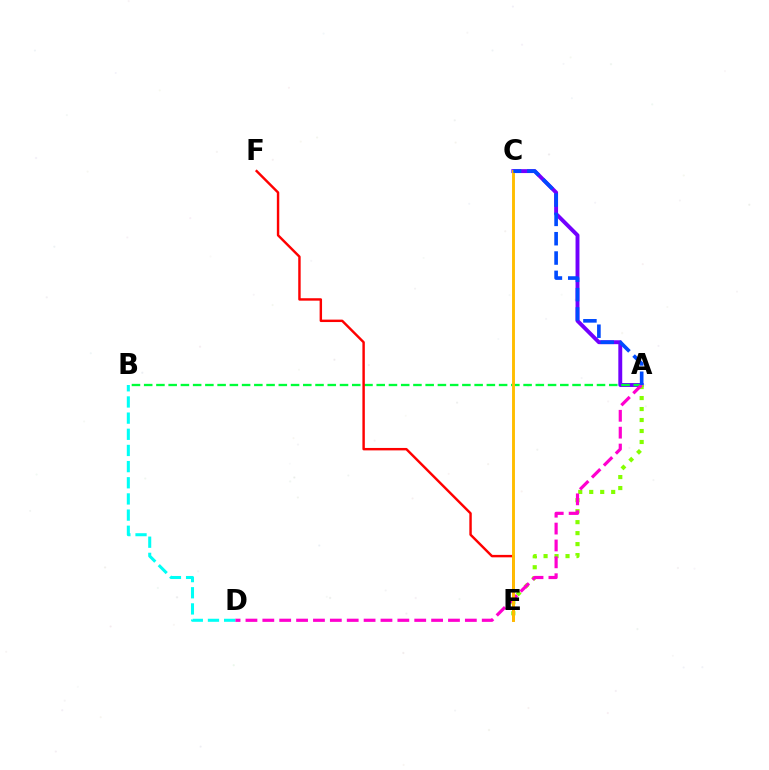{('A', 'C'): [{'color': '#7200ff', 'line_style': 'solid', 'thickness': 2.81}, {'color': '#004bff', 'line_style': 'dashed', 'thickness': 2.63}], ('A', 'E'): [{'color': '#84ff00', 'line_style': 'dotted', 'thickness': 2.98}], ('A', 'B'): [{'color': '#00ff39', 'line_style': 'dashed', 'thickness': 1.66}], ('A', 'D'): [{'color': '#ff00cf', 'line_style': 'dashed', 'thickness': 2.29}], ('E', 'F'): [{'color': '#ff0000', 'line_style': 'solid', 'thickness': 1.75}], ('C', 'E'): [{'color': '#ffbd00', 'line_style': 'solid', 'thickness': 2.09}], ('B', 'D'): [{'color': '#00fff6', 'line_style': 'dashed', 'thickness': 2.2}]}